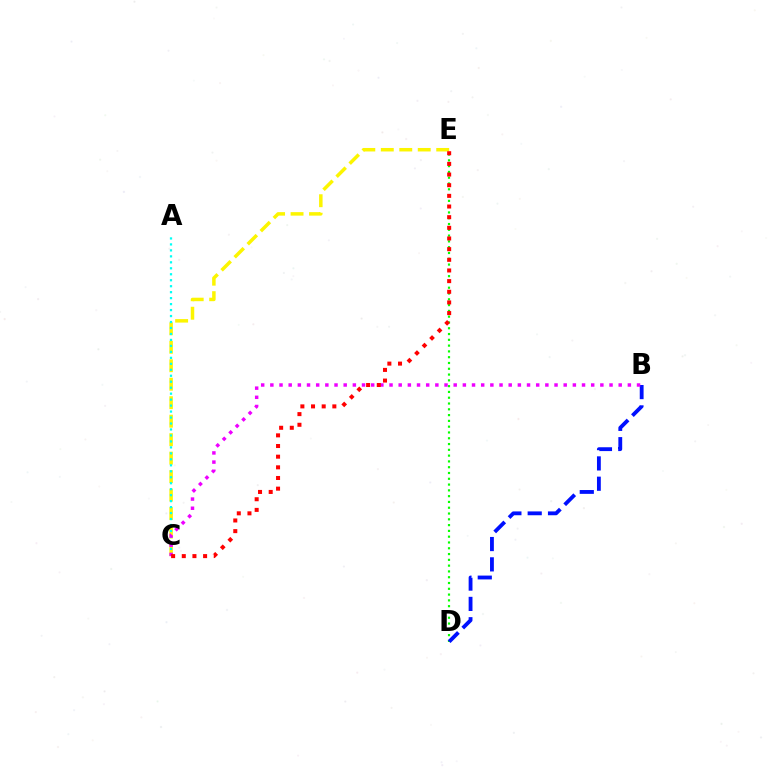{('C', 'E'): [{'color': '#fcf500', 'line_style': 'dashed', 'thickness': 2.51}, {'color': '#ff0000', 'line_style': 'dotted', 'thickness': 2.9}], ('D', 'E'): [{'color': '#08ff00', 'line_style': 'dotted', 'thickness': 1.57}], ('A', 'C'): [{'color': '#00fff6', 'line_style': 'dotted', 'thickness': 1.62}], ('B', 'D'): [{'color': '#0010ff', 'line_style': 'dashed', 'thickness': 2.76}], ('B', 'C'): [{'color': '#ee00ff', 'line_style': 'dotted', 'thickness': 2.49}]}